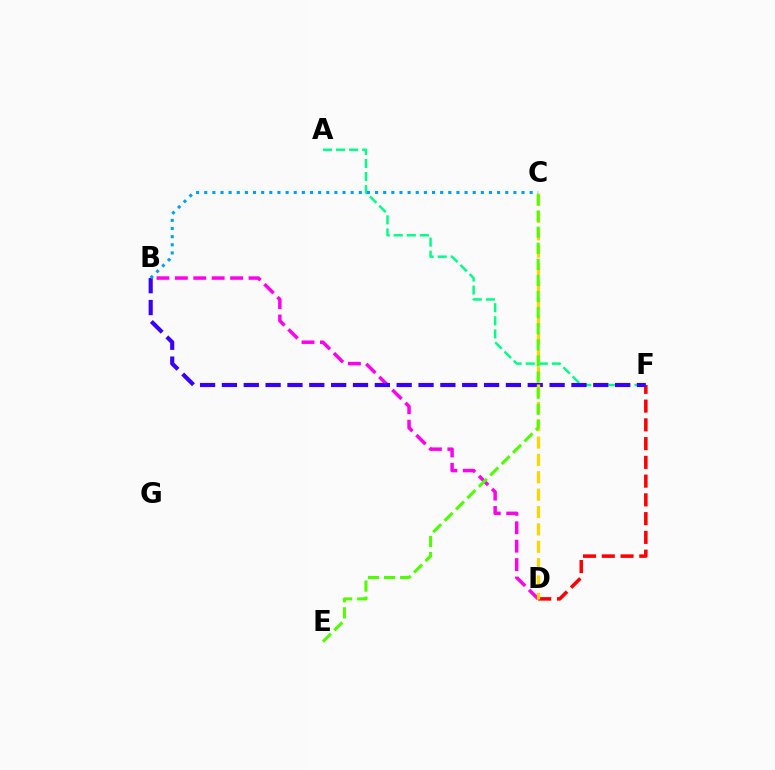{('D', 'F'): [{'color': '#ff0000', 'line_style': 'dashed', 'thickness': 2.55}], ('B', 'D'): [{'color': '#ff00ed', 'line_style': 'dashed', 'thickness': 2.5}], ('A', 'F'): [{'color': '#00ff86', 'line_style': 'dashed', 'thickness': 1.78}], ('B', 'F'): [{'color': '#3700ff', 'line_style': 'dashed', 'thickness': 2.97}], ('C', 'D'): [{'color': '#ffd500', 'line_style': 'dashed', 'thickness': 2.36}], ('C', 'E'): [{'color': '#4fff00', 'line_style': 'dashed', 'thickness': 2.19}], ('B', 'C'): [{'color': '#009eff', 'line_style': 'dotted', 'thickness': 2.21}]}